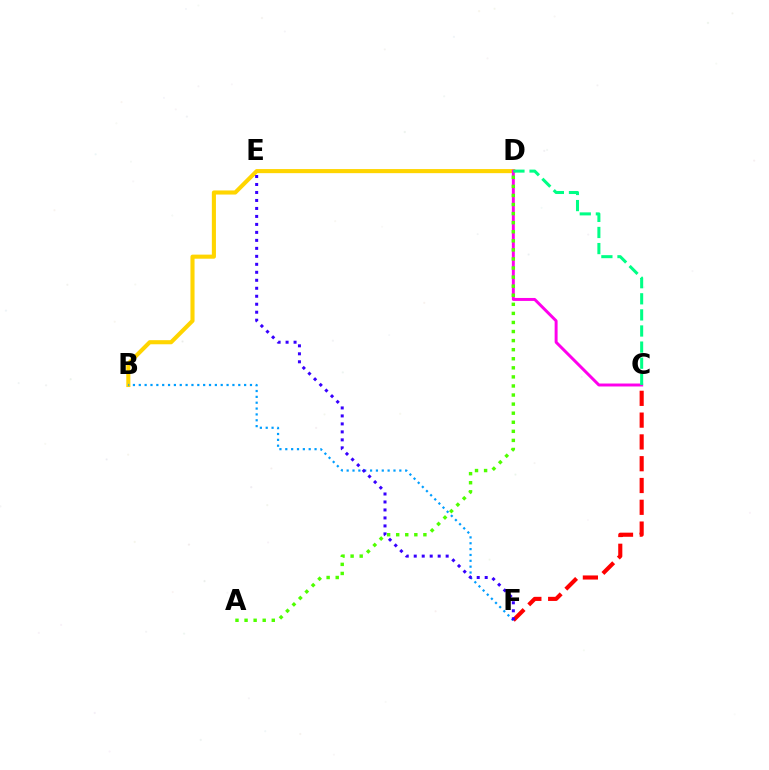{('B', 'D'): [{'color': '#ffd500', 'line_style': 'solid', 'thickness': 2.95}], ('C', 'D'): [{'color': '#ff00ed', 'line_style': 'solid', 'thickness': 2.13}, {'color': '#00ff86', 'line_style': 'dashed', 'thickness': 2.19}], ('C', 'F'): [{'color': '#ff0000', 'line_style': 'dashed', 'thickness': 2.96}], ('A', 'D'): [{'color': '#4fff00', 'line_style': 'dotted', 'thickness': 2.46}], ('B', 'F'): [{'color': '#009eff', 'line_style': 'dotted', 'thickness': 1.59}], ('E', 'F'): [{'color': '#3700ff', 'line_style': 'dotted', 'thickness': 2.17}]}